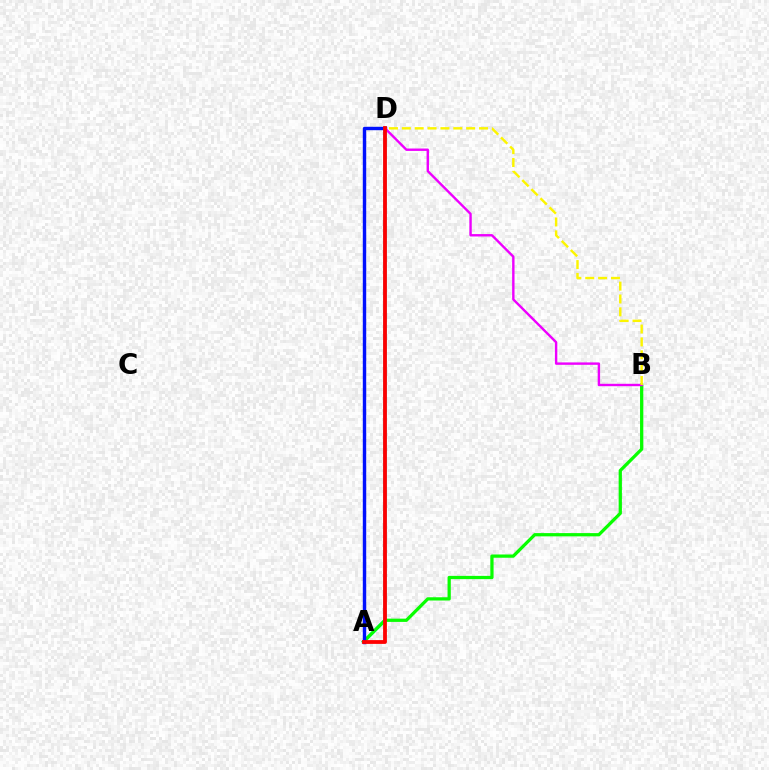{('A', 'D'): [{'color': '#00fff6', 'line_style': 'solid', 'thickness': 2.41}, {'color': '#0010ff', 'line_style': 'solid', 'thickness': 2.45}, {'color': '#ff0000', 'line_style': 'solid', 'thickness': 2.74}], ('A', 'B'): [{'color': '#08ff00', 'line_style': 'solid', 'thickness': 2.34}], ('B', 'D'): [{'color': '#ee00ff', 'line_style': 'solid', 'thickness': 1.73}, {'color': '#fcf500', 'line_style': 'dashed', 'thickness': 1.75}]}